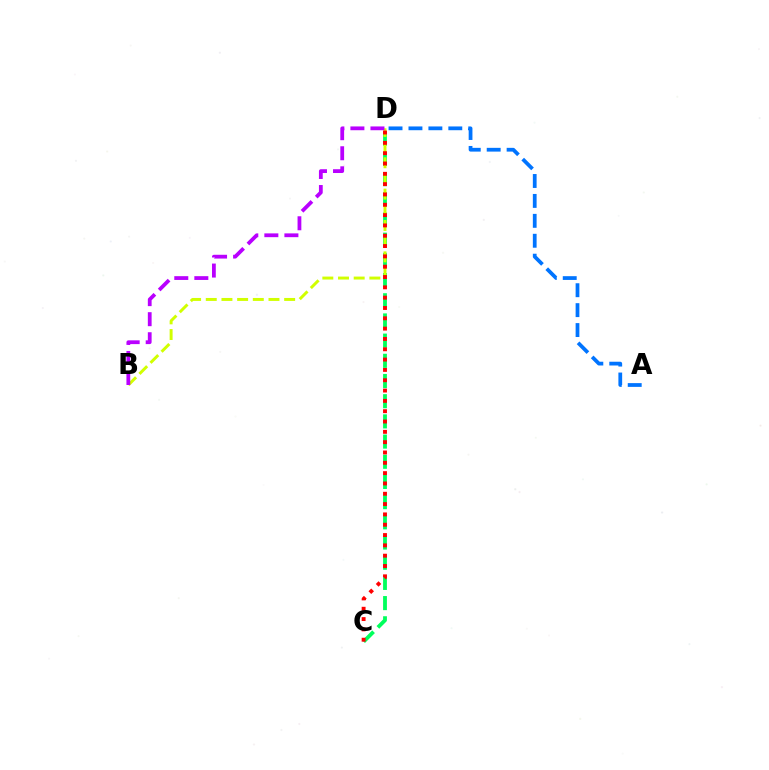{('C', 'D'): [{'color': '#00ff5c', 'line_style': 'dashed', 'thickness': 2.74}, {'color': '#ff0000', 'line_style': 'dotted', 'thickness': 2.8}], ('B', 'D'): [{'color': '#d1ff00', 'line_style': 'dashed', 'thickness': 2.13}, {'color': '#b900ff', 'line_style': 'dashed', 'thickness': 2.72}], ('A', 'D'): [{'color': '#0074ff', 'line_style': 'dashed', 'thickness': 2.71}]}